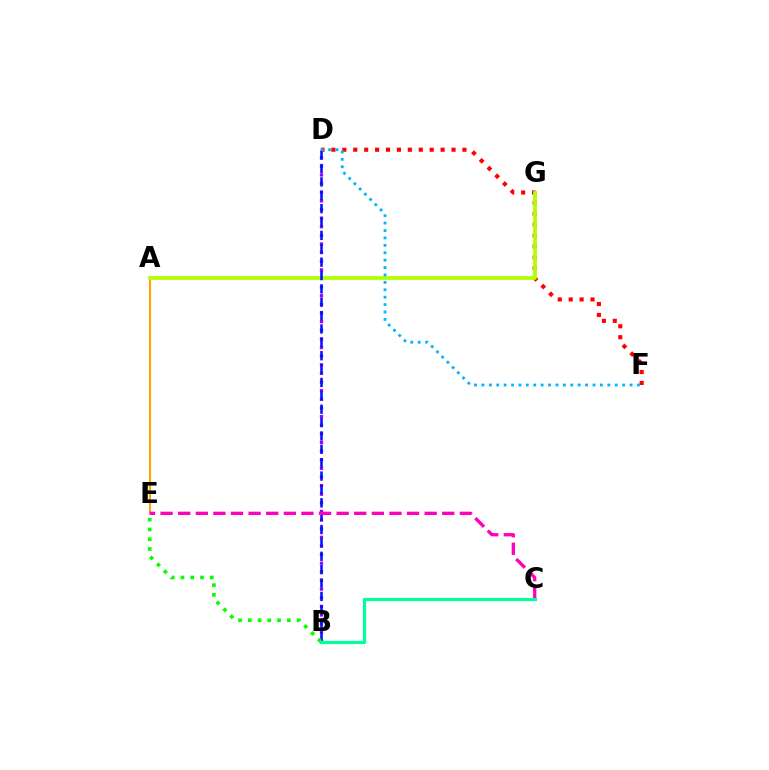{('B', 'D'): [{'color': '#9b00ff', 'line_style': 'dotted', 'thickness': 2.34}, {'color': '#0010ff', 'line_style': 'dashed', 'thickness': 1.82}], ('D', 'F'): [{'color': '#ff0000', 'line_style': 'dotted', 'thickness': 2.97}, {'color': '#00b5ff', 'line_style': 'dotted', 'thickness': 2.01}], ('A', 'E'): [{'color': '#ffa500', 'line_style': 'solid', 'thickness': 1.51}], ('A', 'G'): [{'color': '#b3ff00', 'line_style': 'solid', 'thickness': 2.7}], ('B', 'E'): [{'color': '#08ff00', 'line_style': 'dotted', 'thickness': 2.65}], ('C', 'E'): [{'color': '#ff00bd', 'line_style': 'dashed', 'thickness': 2.39}], ('B', 'C'): [{'color': '#00ff9d', 'line_style': 'solid', 'thickness': 2.28}]}